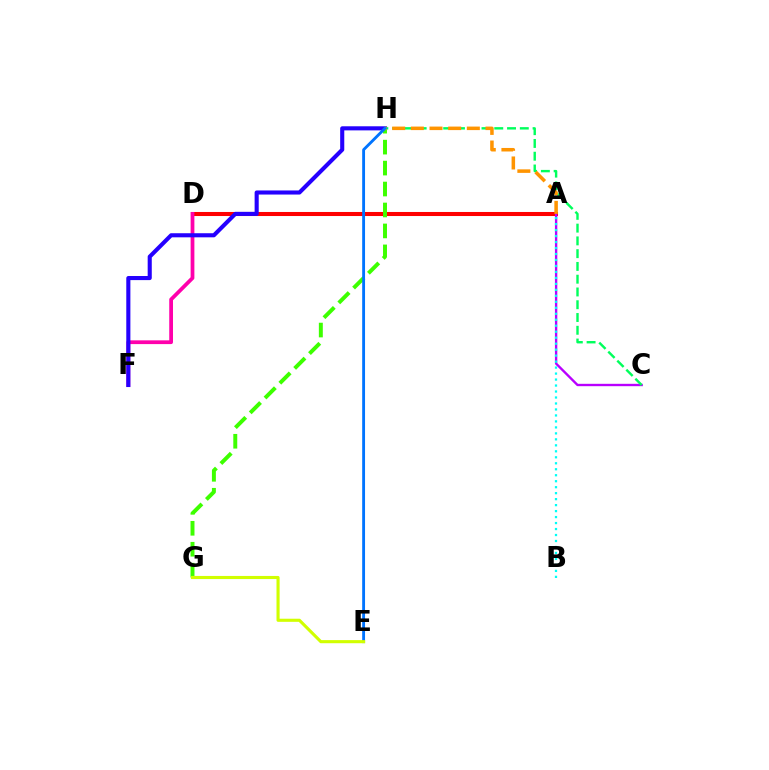{('A', 'D'): [{'color': '#ff0000', 'line_style': 'solid', 'thickness': 2.92}], ('D', 'F'): [{'color': '#ff00ac', 'line_style': 'solid', 'thickness': 2.71}], ('A', 'C'): [{'color': '#b900ff', 'line_style': 'solid', 'thickness': 1.7}], ('F', 'H'): [{'color': '#2500ff', 'line_style': 'solid', 'thickness': 2.95}], ('G', 'H'): [{'color': '#3dff00', 'line_style': 'dashed', 'thickness': 2.85}], ('A', 'B'): [{'color': '#00fff6', 'line_style': 'dotted', 'thickness': 1.62}], ('C', 'H'): [{'color': '#00ff5c', 'line_style': 'dashed', 'thickness': 1.73}], ('A', 'H'): [{'color': '#ff9400', 'line_style': 'dashed', 'thickness': 2.54}], ('E', 'H'): [{'color': '#0074ff', 'line_style': 'solid', 'thickness': 2.05}], ('E', 'G'): [{'color': '#d1ff00', 'line_style': 'solid', 'thickness': 2.24}]}